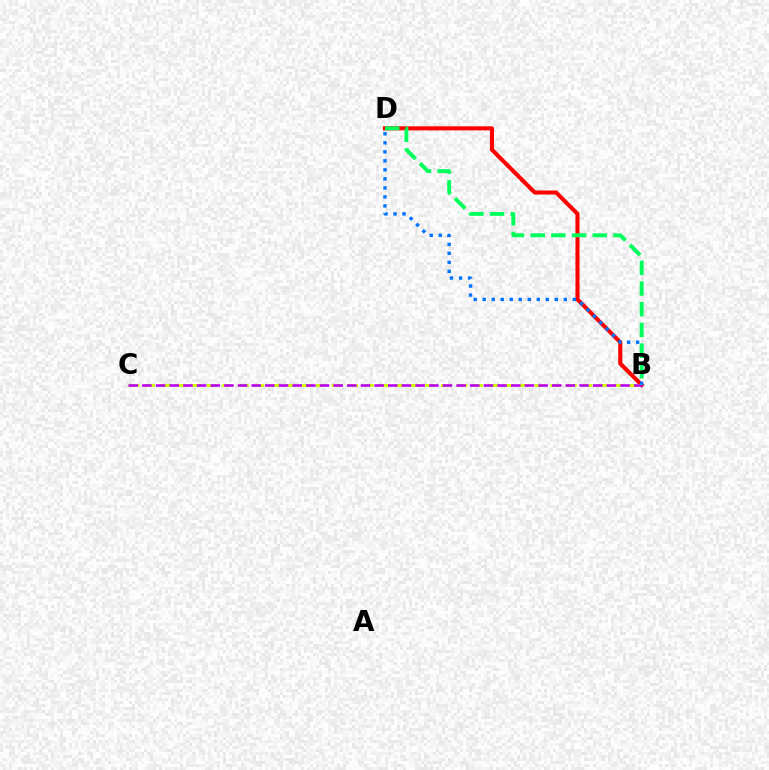{('B', 'D'): [{'color': '#ff0000', 'line_style': 'solid', 'thickness': 2.93}, {'color': '#0074ff', 'line_style': 'dotted', 'thickness': 2.45}, {'color': '#00ff5c', 'line_style': 'dashed', 'thickness': 2.81}], ('B', 'C'): [{'color': '#d1ff00', 'line_style': 'dashed', 'thickness': 2.12}, {'color': '#b900ff', 'line_style': 'dashed', 'thickness': 1.86}]}